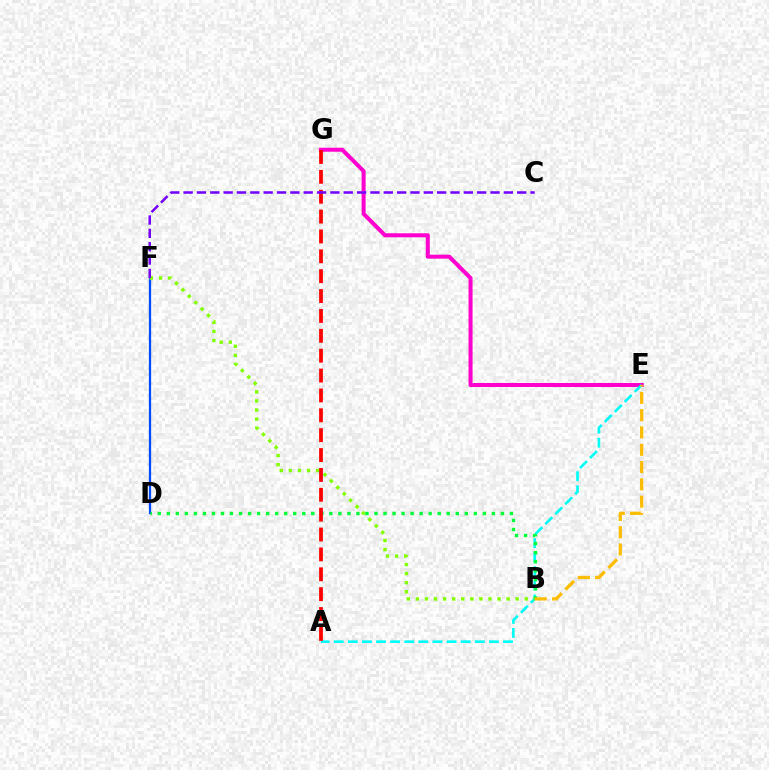{('E', 'G'): [{'color': '#ff00cf', 'line_style': 'solid', 'thickness': 2.9}], ('D', 'F'): [{'color': '#004bff', 'line_style': 'solid', 'thickness': 1.63}], ('A', 'E'): [{'color': '#00fff6', 'line_style': 'dashed', 'thickness': 1.92}], ('B', 'F'): [{'color': '#84ff00', 'line_style': 'dotted', 'thickness': 2.47}], ('B', 'D'): [{'color': '#00ff39', 'line_style': 'dotted', 'thickness': 2.45}], ('A', 'G'): [{'color': '#ff0000', 'line_style': 'dashed', 'thickness': 2.7}], ('C', 'F'): [{'color': '#7200ff', 'line_style': 'dashed', 'thickness': 1.81}], ('B', 'E'): [{'color': '#ffbd00', 'line_style': 'dashed', 'thickness': 2.35}]}